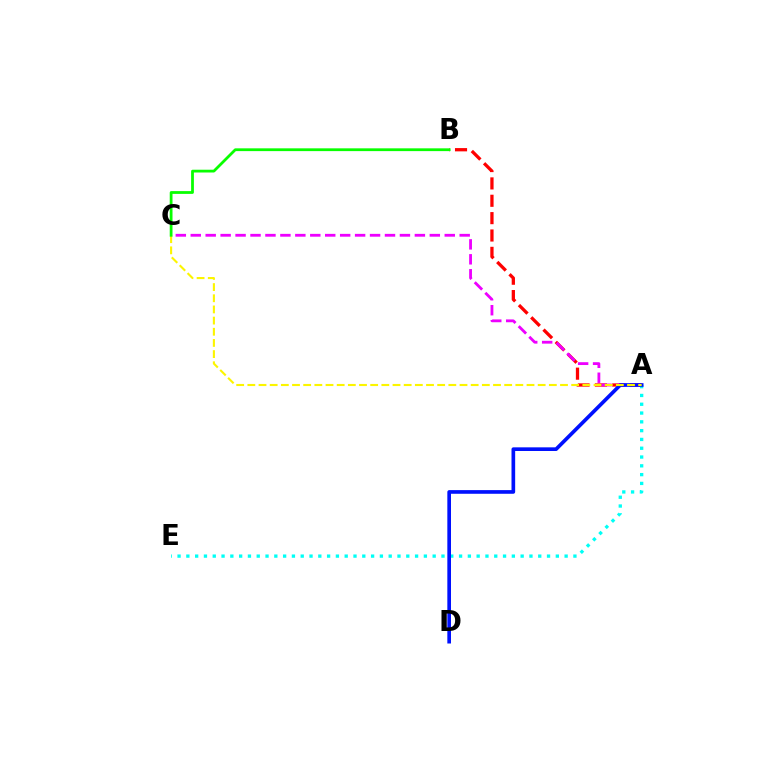{('A', 'B'): [{'color': '#ff0000', 'line_style': 'dashed', 'thickness': 2.36}], ('A', 'C'): [{'color': '#ee00ff', 'line_style': 'dashed', 'thickness': 2.03}, {'color': '#fcf500', 'line_style': 'dashed', 'thickness': 1.52}], ('A', 'E'): [{'color': '#00fff6', 'line_style': 'dotted', 'thickness': 2.39}], ('A', 'D'): [{'color': '#0010ff', 'line_style': 'solid', 'thickness': 2.64}], ('B', 'C'): [{'color': '#08ff00', 'line_style': 'solid', 'thickness': 2.0}]}